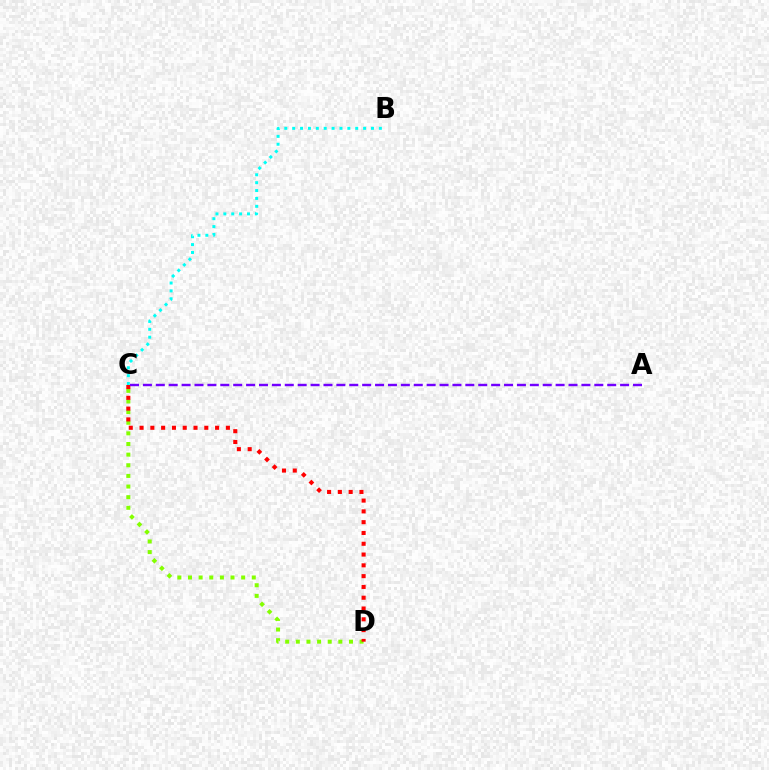{('C', 'D'): [{'color': '#84ff00', 'line_style': 'dotted', 'thickness': 2.89}, {'color': '#ff0000', 'line_style': 'dotted', 'thickness': 2.93}], ('B', 'C'): [{'color': '#00fff6', 'line_style': 'dotted', 'thickness': 2.14}], ('A', 'C'): [{'color': '#7200ff', 'line_style': 'dashed', 'thickness': 1.75}]}